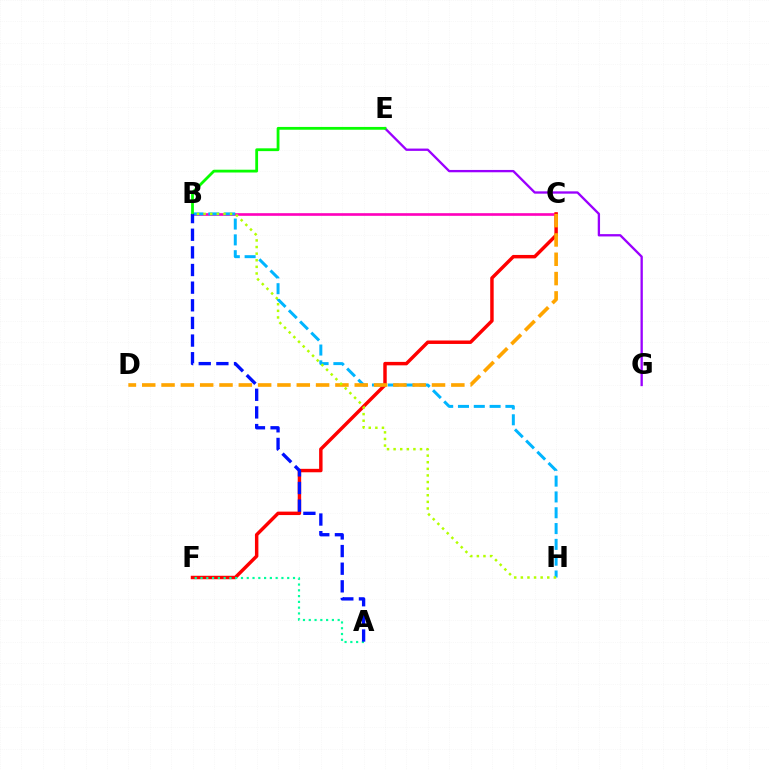{('B', 'C'): [{'color': '#ff00bd', 'line_style': 'solid', 'thickness': 1.9}], ('C', 'F'): [{'color': '#ff0000', 'line_style': 'solid', 'thickness': 2.48}], ('E', 'G'): [{'color': '#9b00ff', 'line_style': 'solid', 'thickness': 1.67}], ('B', 'H'): [{'color': '#00b5ff', 'line_style': 'dashed', 'thickness': 2.15}, {'color': '#b3ff00', 'line_style': 'dotted', 'thickness': 1.79}], ('C', 'D'): [{'color': '#ffa500', 'line_style': 'dashed', 'thickness': 2.62}], ('B', 'E'): [{'color': '#08ff00', 'line_style': 'solid', 'thickness': 2.01}], ('A', 'F'): [{'color': '#00ff9d', 'line_style': 'dotted', 'thickness': 1.57}], ('A', 'B'): [{'color': '#0010ff', 'line_style': 'dashed', 'thickness': 2.4}]}